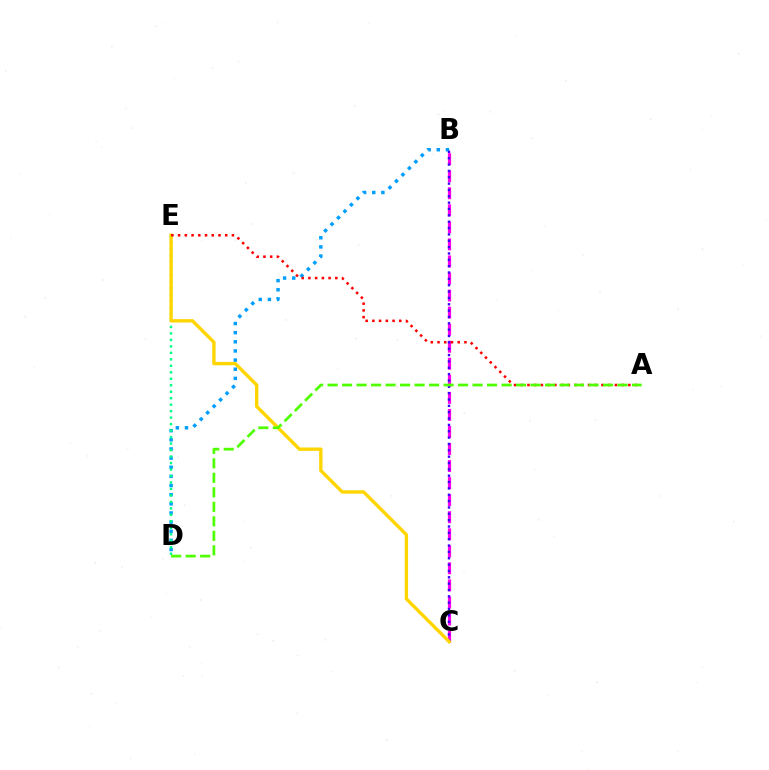{('B', 'C'): [{'color': '#ff00ed', 'line_style': 'dashed', 'thickness': 2.32}, {'color': '#3700ff', 'line_style': 'dotted', 'thickness': 1.73}], ('B', 'D'): [{'color': '#009eff', 'line_style': 'dotted', 'thickness': 2.48}], ('D', 'E'): [{'color': '#00ff86', 'line_style': 'dotted', 'thickness': 1.76}], ('C', 'E'): [{'color': '#ffd500', 'line_style': 'solid', 'thickness': 2.42}], ('A', 'E'): [{'color': '#ff0000', 'line_style': 'dotted', 'thickness': 1.83}], ('A', 'D'): [{'color': '#4fff00', 'line_style': 'dashed', 'thickness': 1.97}]}